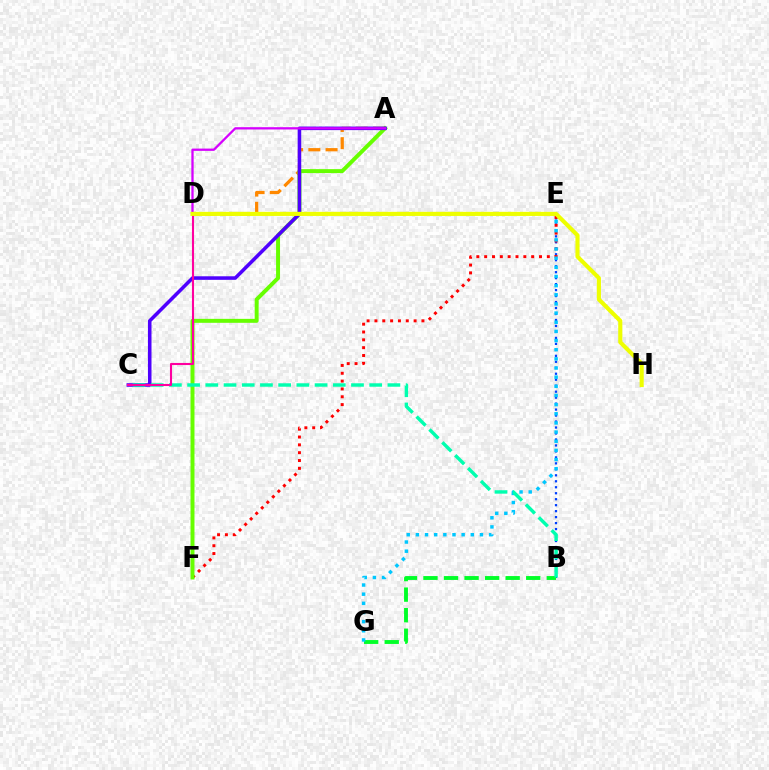{('B', 'E'): [{'color': '#003fff', 'line_style': 'dotted', 'thickness': 1.62}], ('A', 'D'): [{'color': '#ff8800', 'line_style': 'dashed', 'thickness': 2.34}, {'color': '#d600ff', 'line_style': 'solid', 'thickness': 1.65}], ('E', 'F'): [{'color': '#ff0000', 'line_style': 'dotted', 'thickness': 2.13}], ('B', 'G'): [{'color': '#00ff27', 'line_style': 'dashed', 'thickness': 2.79}], ('A', 'F'): [{'color': '#66ff00', 'line_style': 'solid', 'thickness': 2.85}], ('A', 'C'): [{'color': '#4f00ff', 'line_style': 'solid', 'thickness': 2.56}], ('E', 'G'): [{'color': '#00c7ff', 'line_style': 'dotted', 'thickness': 2.49}], ('B', 'C'): [{'color': '#00ffaf', 'line_style': 'dashed', 'thickness': 2.47}], ('C', 'D'): [{'color': '#ff00a0', 'line_style': 'solid', 'thickness': 1.51}], ('D', 'H'): [{'color': '#eeff00', 'line_style': 'solid', 'thickness': 2.97}]}